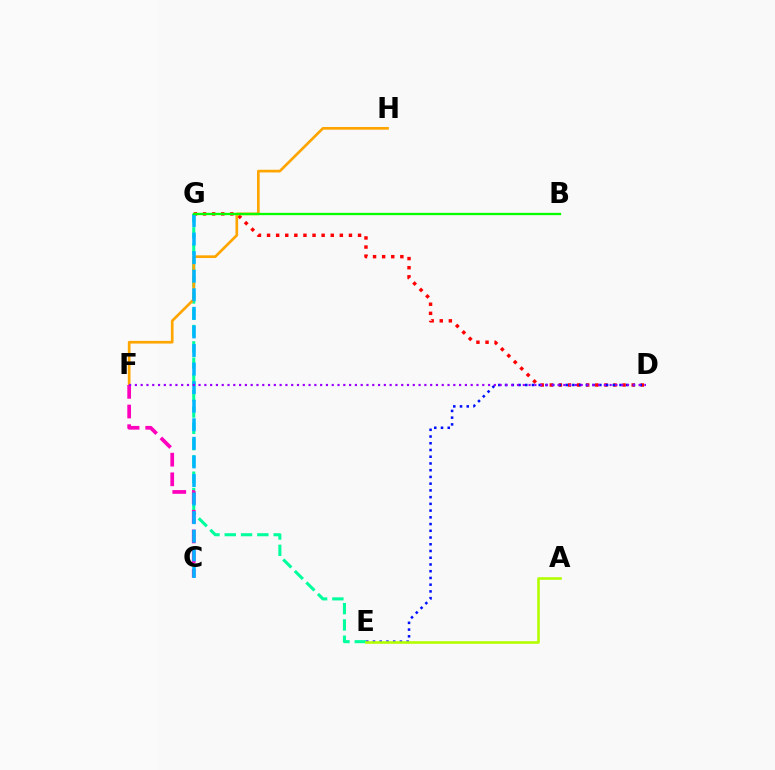{('D', 'G'): [{'color': '#ff0000', 'line_style': 'dotted', 'thickness': 2.47}], ('D', 'E'): [{'color': '#0010ff', 'line_style': 'dotted', 'thickness': 1.83}], ('E', 'G'): [{'color': '#00ff9d', 'line_style': 'dashed', 'thickness': 2.21}], ('F', 'H'): [{'color': '#ffa500', 'line_style': 'solid', 'thickness': 1.94}], ('A', 'E'): [{'color': '#b3ff00', 'line_style': 'solid', 'thickness': 1.88}], ('C', 'F'): [{'color': '#ff00bd', 'line_style': 'dashed', 'thickness': 2.67}], ('C', 'G'): [{'color': '#00b5ff', 'line_style': 'dashed', 'thickness': 2.52}], ('D', 'F'): [{'color': '#9b00ff', 'line_style': 'dotted', 'thickness': 1.57}], ('B', 'G'): [{'color': '#08ff00', 'line_style': 'solid', 'thickness': 1.67}]}